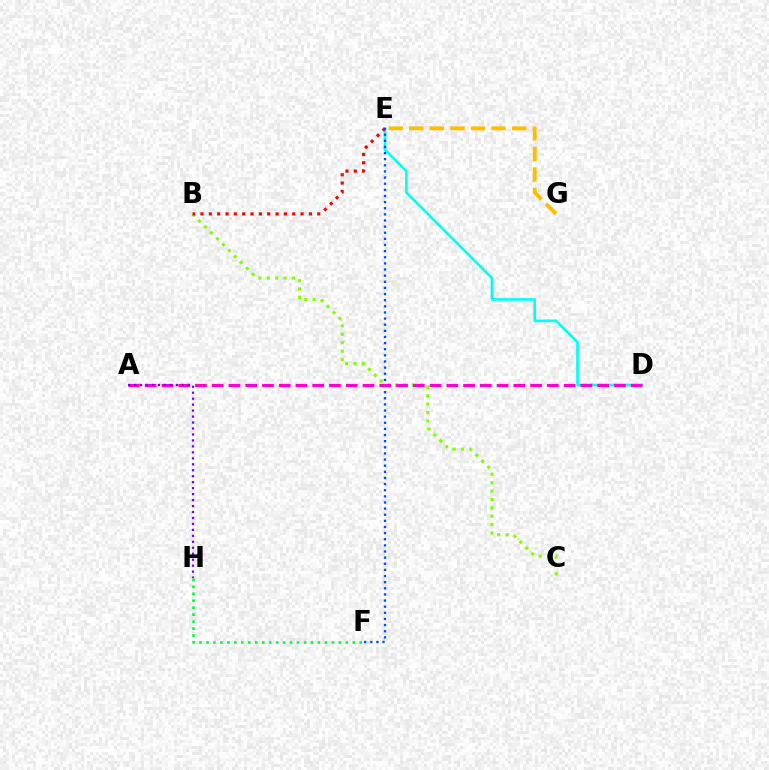{('F', 'H'): [{'color': '#00ff39', 'line_style': 'dotted', 'thickness': 1.89}], ('B', 'C'): [{'color': '#84ff00', 'line_style': 'dotted', 'thickness': 2.28}], ('D', 'E'): [{'color': '#00fff6', 'line_style': 'solid', 'thickness': 1.9}], ('B', 'E'): [{'color': '#ff0000', 'line_style': 'dotted', 'thickness': 2.27}], ('E', 'F'): [{'color': '#004bff', 'line_style': 'dotted', 'thickness': 1.67}], ('A', 'D'): [{'color': '#ff00cf', 'line_style': 'dashed', 'thickness': 2.28}], ('A', 'H'): [{'color': '#7200ff', 'line_style': 'dotted', 'thickness': 1.62}], ('E', 'G'): [{'color': '#ffbd00', 'line_style': 'dashed', 'thickness': 2.79}]}